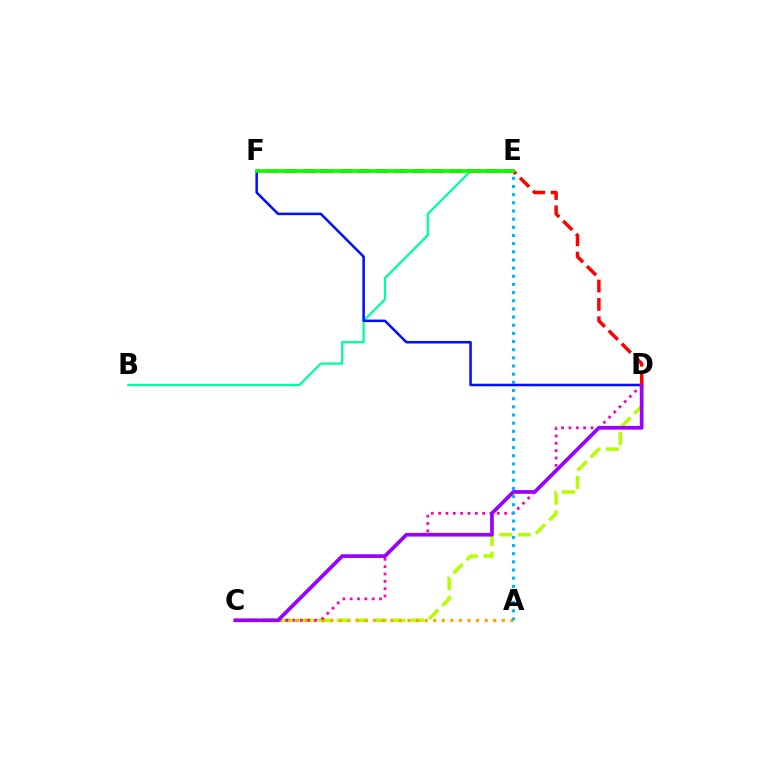{('B', 'E'): [{'color': '#00ff9d', 'line_style': 'solid', 'thickness': 1.63}], ('C', 'D'): [{'color': '#b3ff00', 'line_style': 'dashed', 'thickness': 2.52}, {'color': '#ff00bd', 'line_style': 'dotted', 'thickness': 1.99}, {'color': '#9b00ff', 'line_style': 'solid', 'thickness': 2.67}], ('D', 'F'): [{'color': '#0010ff', 'line_style': 'solid', 'thickness': 1.83}, {'color': '#ff0000', 'line_style': 'dashed', 'thickness': 2.5}], ('A', 'C'): [{'color': '#ffa500', 'line_style': 'dotted', 'thickness': 2.33}], ('A', 'E'): [{'color': '#00b5ff', 'line_style': 'dotted', 'thickness': 2.22}], ('E', 'F'): [{'color': '#08ff00', 'line_style': 'solid', 'thickness': 2.65}]}